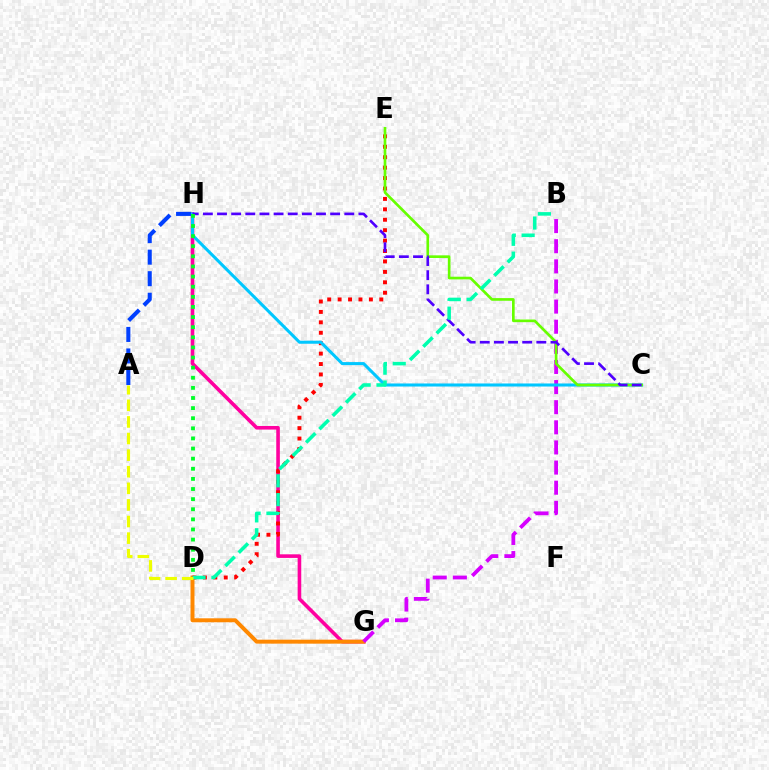{('G', 'H'): [{'color': '#ff00a0', 'line_style': 'solid', 'thickness': 2.59}], ('A', 'H'): [{'color': '#003fff', 'line_style': 'dashed', 'thickness': 2.92}], ('D', 'G'): [{'color': '#ff8800', 'line_style': 'solid', 'thickness': 2.85}], ('B', 'G'): [{'color': '#d600ff', 'line_style': 'dashed', 'thickness': 2.73}], ('D', 'E'): [{'color': '#ff0000', 'line_style': 'dotted', 'thickness': 2.83}], ('C', 'H'): [{'color': '#00c7ff', 'line_style': 'solid', 'thickness': 2.2}, {'color': '#4f00ff', 'line_style': 'dashed', 'thickness': 1.92}], ('C', 'E'): [{'color': '#66ff00', 'line_style': 'solid', 'thickness': 1.92}], ('B', 'D'): [{'color': '#00ffaf', 'line_style': 'dashed', 'thickness': 2.56}], ('A', 'D'): [{'color': '#eeff00', 'line_style': 'dashed', 'thickness': 2.25}], ('D', 'H'): [{'color': '#00ff27', 'line_style': 'dotted', 'thickness': 2.75}]}